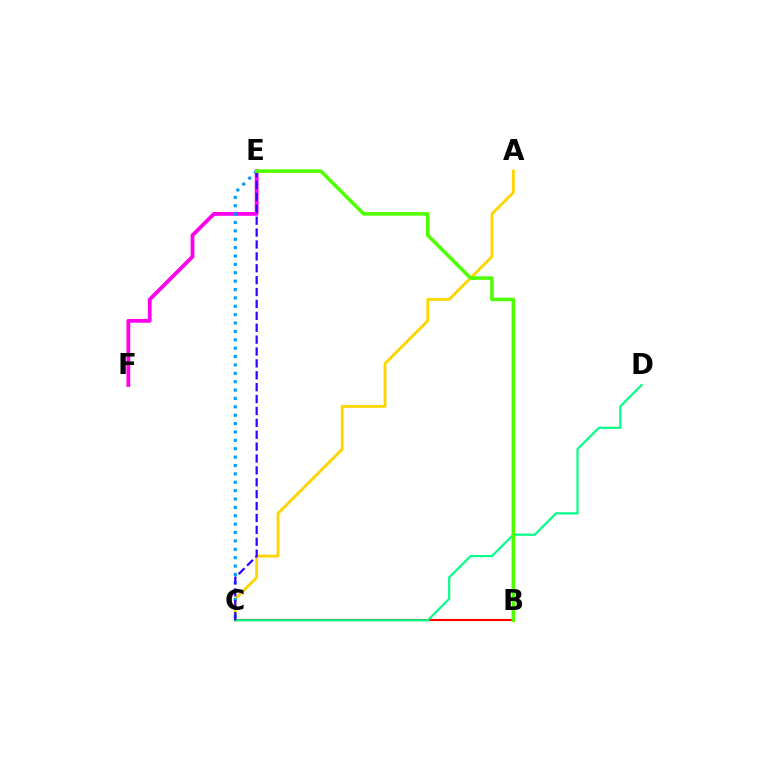{('E', 'F'): [{'color': '#ff00ed', 'line_style': 'solid', 'thickness': 2.72}], ('A', 'C'): [{'color': '#ffd500', 'line_style': 'solid', 'thickness': 2.06}], ('B', 'C'): [{'color': '#ff0000', 'line_style': 'solid', 'thickness': 1.53}], ('C', 'D'): [{'color': '#00ff86', 'line_style': 'solid', 'thickness': 1.56}], ('C', 'E'): [{'color': '#009eff', 'line_style': 'dotted', 'thickness': 2.28}, {'color': '#3700ff', 'line_style': 'dashed', 'thickness': 1.62}], ('B', 'E'): [{'color': '#4fff00', 'line_style': 'solid', 'thickness': 2.56}]}